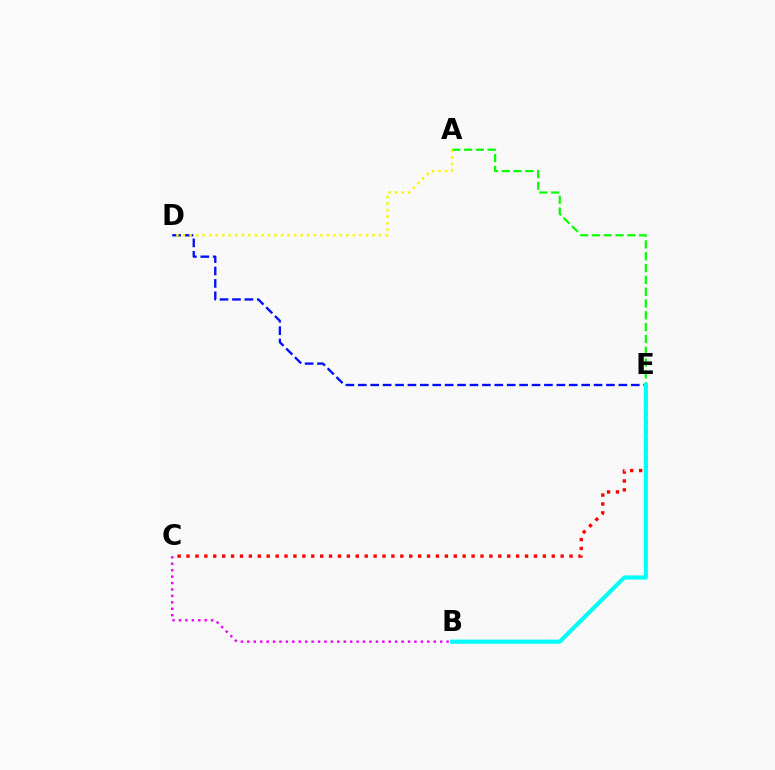{('A', 'E'): [{'color': '#08ff00', 'line_style': 'dashed', 'thickness': 1.61}], ('D', 'E'): [{'color': '#0010ff', 'line_style': 'dashed', 'thickness': 1.69}], ('C', 'E'): [{'color': '#ff0000', 'line_style': 'dotted', 'thickness': 2.42}], ('A', 'D'): [{'color': '#fcf500', 'line_style': 'dotted', 'thickness': 1.78}], ('B', 'E'): [{'color': '#00fff6', 'line_style': 'solid', 'thickness': 2.95}], ('B', 'C'): [{'color': '#ee00ff', 'line_style': 'dotted', 'thickness': 1.75}]}